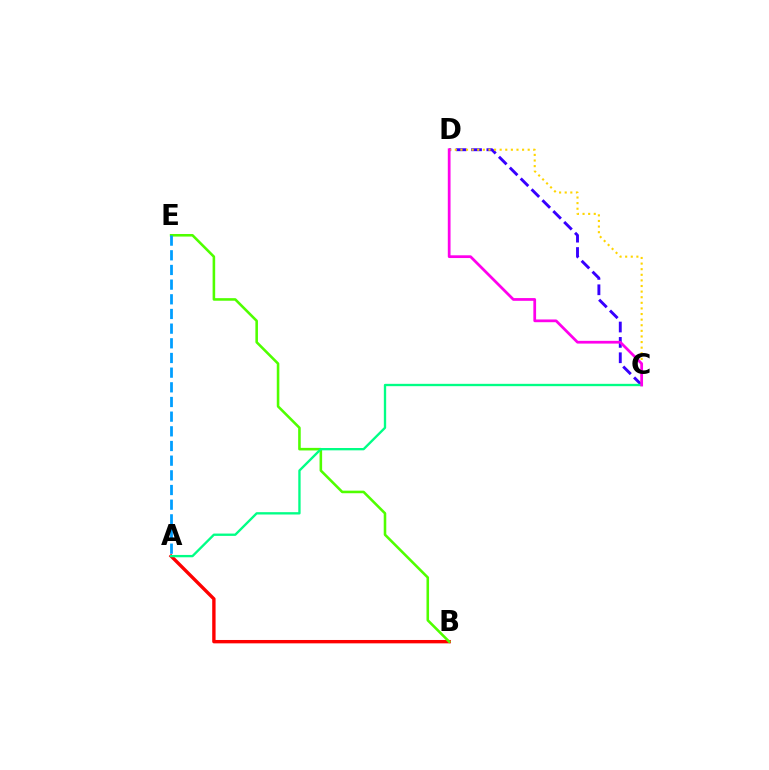{('A', 'B'): [{'color': '#ff0000', 'line_style': 'solid', 'thickness': 2.43}], ('C', 'D'): [{'color': '#3700ff', 'line_style': 'dashed', 'thickness': 2.09}, {'color': '#ffd500', 'line_style': 'dotted', 'thickness': 1.52}, {'color': '#ff00ed', 'line_style': 'solid', 'thickness': 1.98}], ('B', 'E'): [{'color': '#4fff00', 'line_style': 'solid', 'thickness': 1.85}], ('A', 'C'): [{'color': '#00ff86', 'line_style': 'solid', 'thickness': 1.68}], ('A', 'E'): [{'color': '#009eff', 'line_style': 'dashed', 'thickness': 1.99}]}